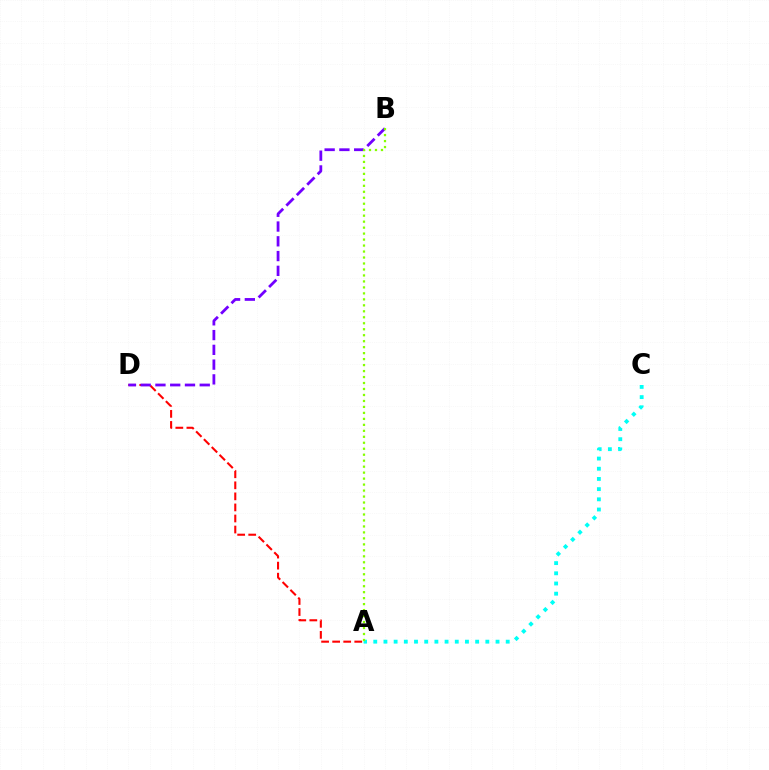{('A', 'D'): [{'color': '#ff0000', 'line_style': 'dashed', 'thickness': 1.5}], ('A', 'C'): [{'color': '#00fff6', 'line_style': 'dotted', 'thickness': 2.77}], ('B', 'D'): [{'color': '#7200ff', 'line_style': 'dashed', 'thickness': 2.01}], ('A', 'B'): [{'color': '#84ff00', 'line_style': 'dotted', 'thickness': 1.62}]}